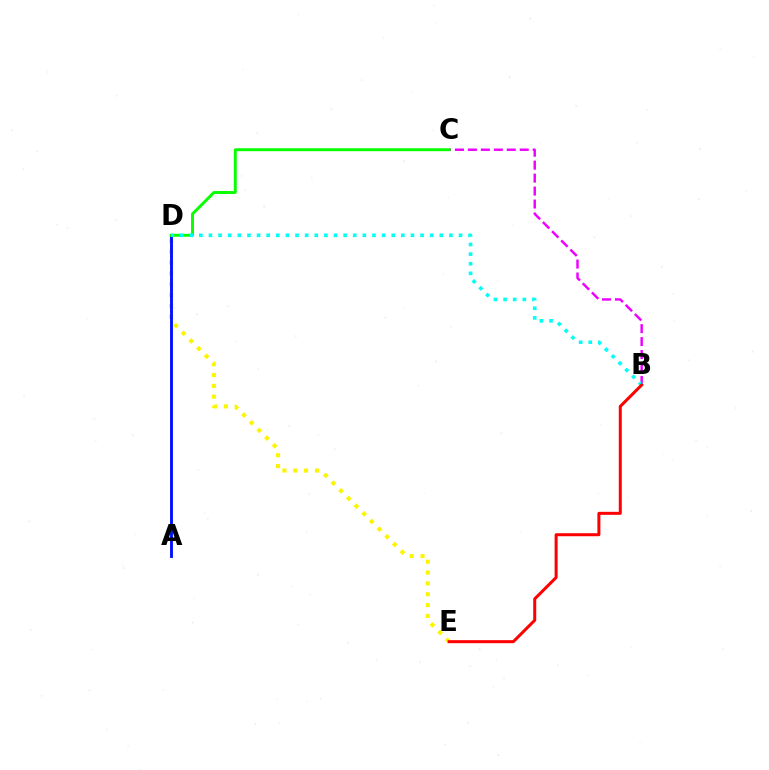{('D', 'E'): [{'color': '#fcf500', 'line_style': 'dotted', 'thickness': 2.95}], ('A', 'D'): [{'color': '#0010ff', 'line_style': 'solid', 'thickness': 2.07}], ('B', 'C'): [{'color': '#ee00ff', 'line_style': 'dashed', 'thickness': 1.76}], ('C', 'D'): [{'color': '#08ff00', 'line_style': 'solid', 'thickness': 2.11}], ('B', 'D'): [{'color': '#00fff6', 'line_style': 'dotted', 'thickness': 2.61}], ('B', 'E'): [{'color': '#ff0000', 'line_style': 'solid', 'thickness': 2.17}]}